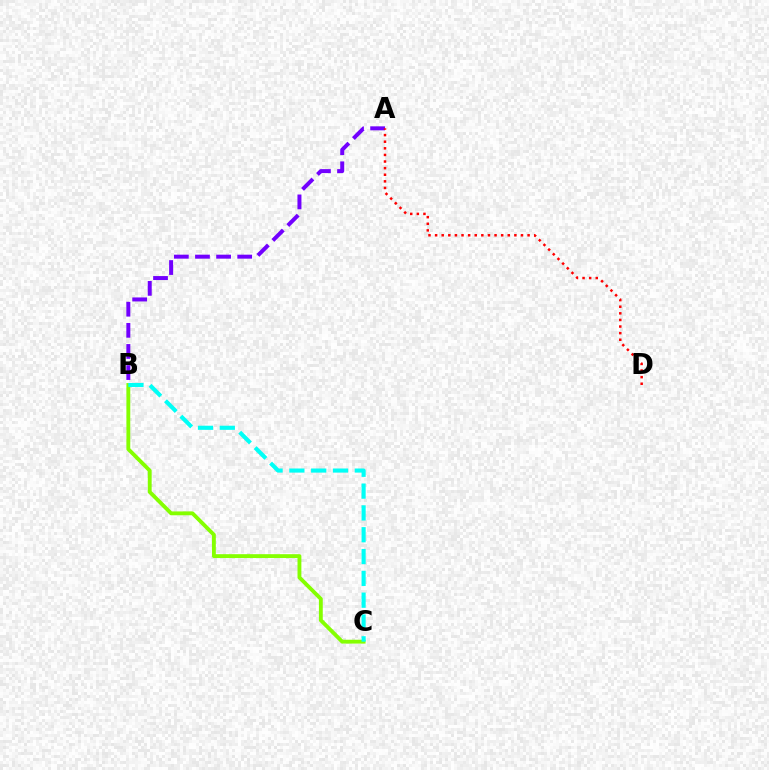{('A', 'B'): [{'color': '#7200ff', 'line_style': 'dashed', 'thickness': 2.87}], ('B', 'C'): [{'color': '#84ff00', 'line_style': 'solid', 'thickness': 2.78}, {'color': '#00fff6', 'line_style': 'dashed', 'thickness': 2.96}], ('A', 'D'): [{'color': '#ff0000', 'line_style': 'dotted', 'thickness': 1.8}]}